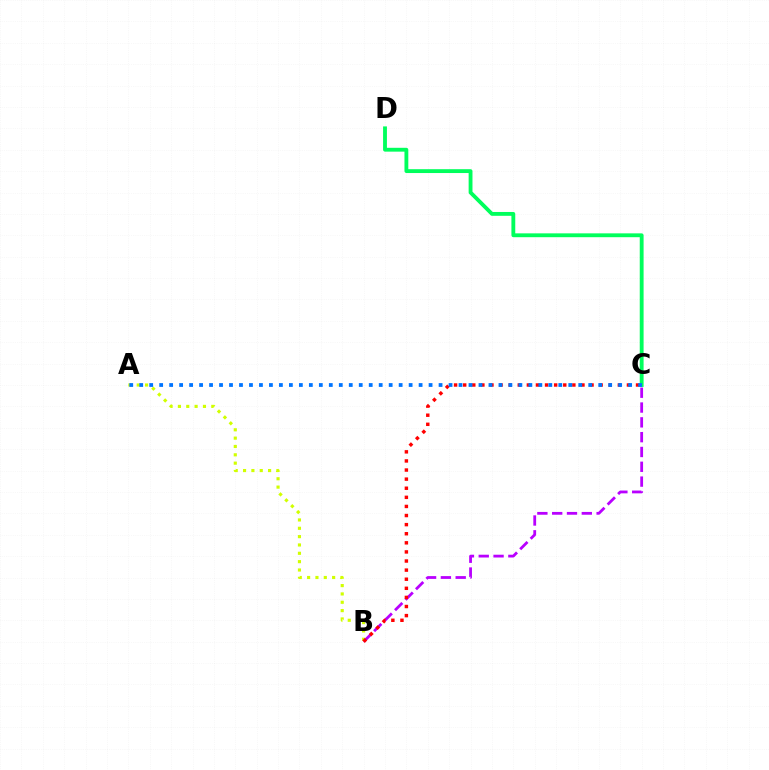{('A', 'B'): [{'color': '#d1ff00', 'line_style': 'dotted', 'thickness': 2.27}], ('B', 'C'): [{'color': '#b900ff', 'line_style': 'dashed', 'thickness': 2.01}, {'color': '#ff0000', 'line_style': 'dotted', 'thickness': 2.47}], ('C', 'D'): [{'color': '#00ff5c', 'line_style': 'solid', 'thickness': 2.77}], ('A', 'C'): [{'color': '#0074ff', 'line_style': 'dotted', 'thickness': 2.71}]}